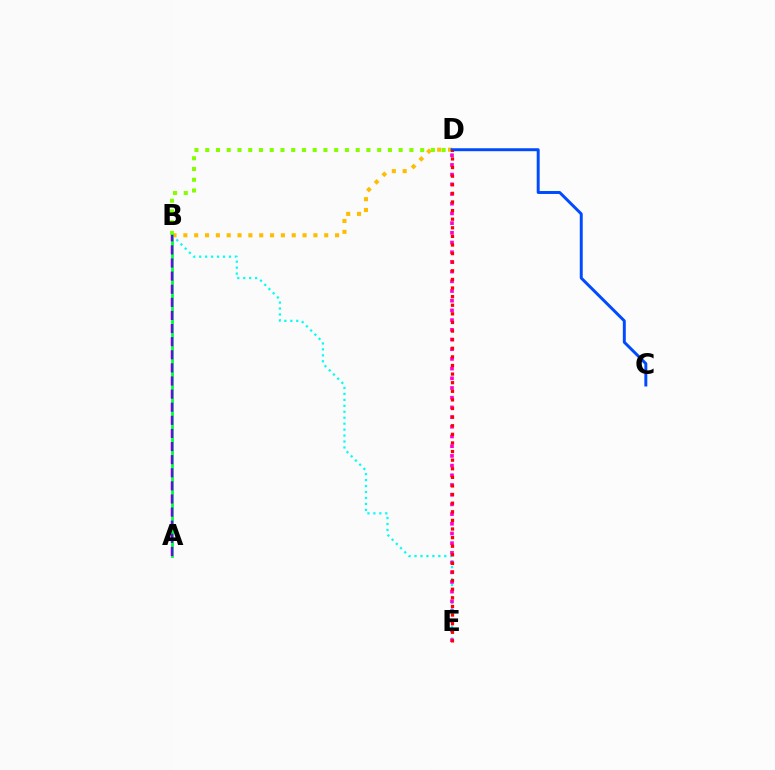{('B', 'E'): [{'color': '#00fff6', 'line_style': 'dotted', 'thickness': 1.62}], ('B', 'D'): [{'color': '#ffbd00', 'line_style': 'dotted', 'thickness': 2.94}, {'color': '#84ff00', 'line_style': 'dotted', 'thickness': 2.92}], ('D', 'E'): [{'color': '#ff00cf', 'line_style': 'dotted', 'thickness': 2.64}, {'color': '#ff0000', 'line_style': 'dotted', 'thickness': 2.34}], ('C', 'D'): [{'color': '#004bff', 'line_style': 'solid', 'thickness': 2.13}], ('A', 'B'): [{'color': '#00ff39', 'line_style': 'solid', 'thickness': 2.03}, {'color': '#7200ff', 'line_style': 'dashed', 'thickness': 1.78}]}